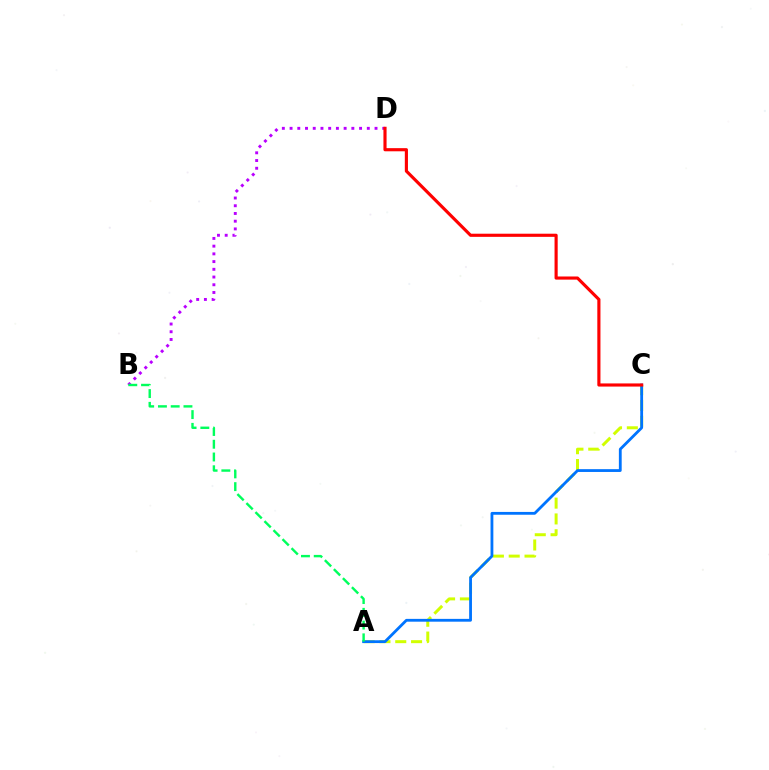{('B', 'D'): [{'color': '#b900ff', 'line_style': 'dotted', 'thickness': 2.1}], ('A', 'C'): [{'color': '#d1ff00', 'line_style': 'dashed', 'thickness': 2.15}, {'color': '#0074ff', 'line_style': 'solid', 'thickness': 2.02}], ('C', 'D'): [{'color': '#ff0000', 'line_style': 'solid', 'thickness': 2.26}], ('A', 'B'): [{'color': '#00ff5c', 'line_style': 'dashed', 'thickness': 1.73}]}